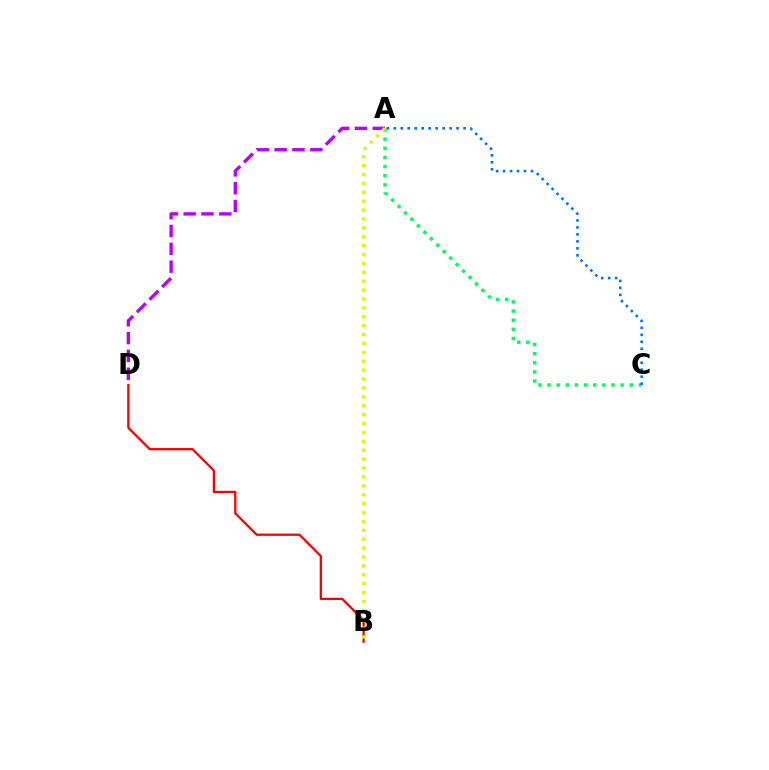{('A', 'C'): [{'color': '#00ff5c', 'line_style': 'dotted', 'thickness': 2.48}, {'color': '#0074ff', 'line_style': 'dotted', 'thickness': 1.9}], ('A', 'D'): [{'color': '#b900ff', 'line_style': 'dashed', 'thickness': 2.42}], ('B', 'D'): [{'color': '#ff0000', 'line_style': 'solid', 'thickness': 1.65}], ('A', 'B'): [{'color': '#d1ff00', 'line_style': 'dotted', 'thickness': 2.42}]}